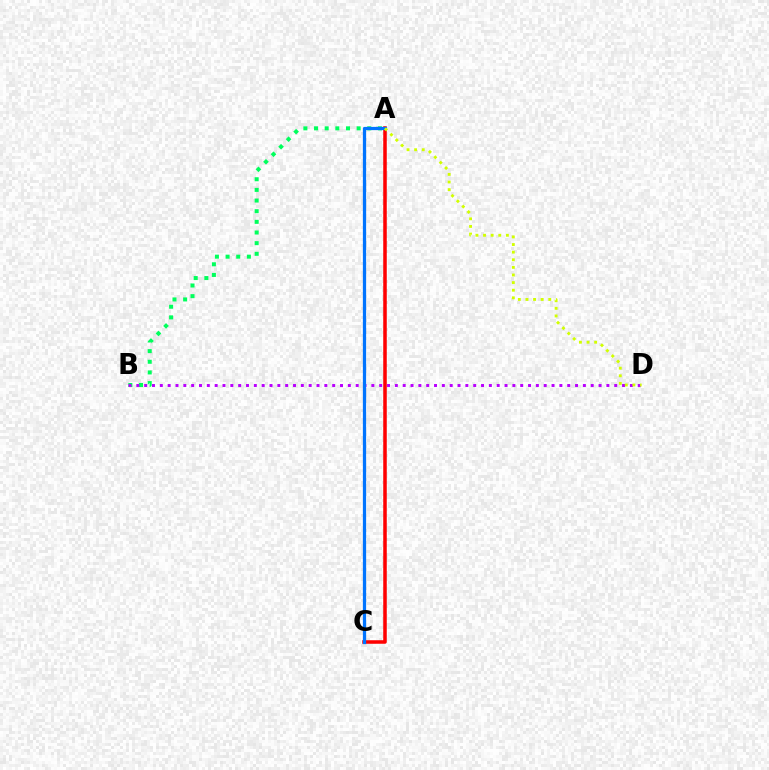{('A', 'B'): [{'color': '#00ff5c', 'line_style': 'dotted', 'thickness': 2.89}], ('B', 'D'): [{'color': '#b900ff', 'line_style': 'dotted', 'thickness': 2.13}], ('A', 'C'): [{'color': '#ff0000', 'line_style': 'solid', 'thickness': 2.54}, {'color': '#0074ff', 'line_style': 'solid', 'thickness': 2.34}], ('A', 'D'): [{'color': '#d1ff00', 'line_style': 'dotted', 'thickness': 2.07}]}